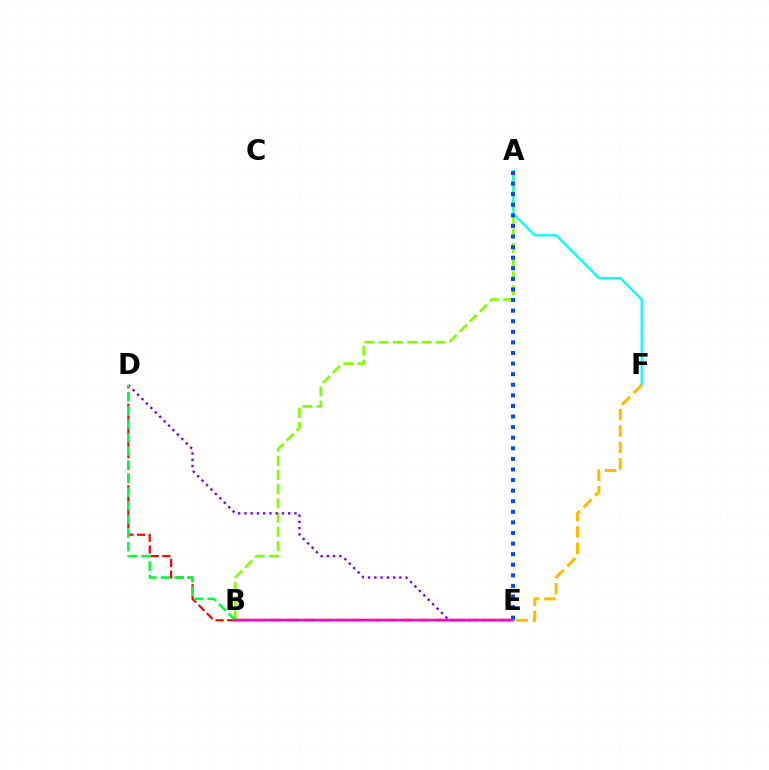{('A', 'B'): [{'color': '#84ff00', 'line_style': 'dashed', 'thickness': 1.93}], ('B', 'D'): [{'color': '#ff0000', 'line_style': 'dashed', 'thickness': 1.58}, {'color': '#00ff39', 'line_style': 'dashed', 'thickness': 1.85}], ('D', 'E'): [{'color': '#7200ff', 'line_style': 'dotted', 'thickness': 1.7}], ('A', 'F'): [{'color': '#00fff6', 'line_style': 'solid', 'thickness': 1.61}], ('A', 'E'): [{'color': '#004bff', 'line_style': 'dotted', 'thickness': 2.88}], ('B', 'F'): [{'color': '#ffbd00', 'line_style': 'dashed', 'thickness': 2.23}], ('B', 'E'): [{'color': '#ff00cf', 'line_style': 'solid', 'thickness': 1.79}]}